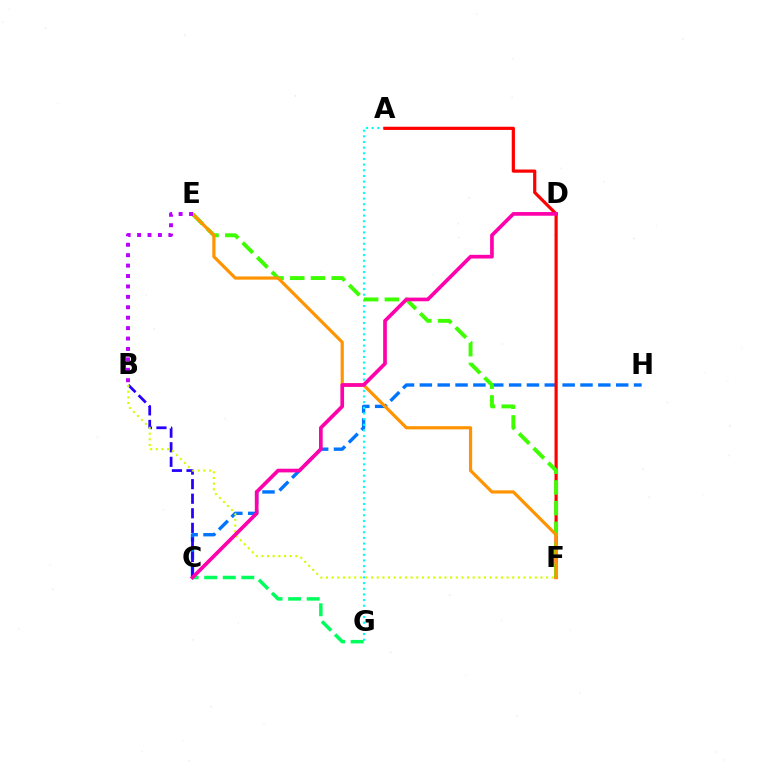{('C', 'H'): [{'color': '#0074ff', 'line_style': 'dashed', 'thickness': 2.42}], ('A', 'G'): [{'color': '#00fff6', 'line_style': 'dotted', 'thickness': 1.54}], ('A', 'F'): [{'color': '#ff0000', 'line_style': 'solid', 'thickness': 2.3}], ('E', 'F'): [{'color': '#3dff00', 'line_style': 'dashed', 'thickness': 2.81}, {'color': '#ff9400', 'line_style': 'solid', 'thickness': 2.29}], ('B', 'C'): [{'color': '#2500ff', 'line_style': 'dashed', 'thickness': 1.98}], ('B', 'F'): [{'color': '#d1ff00', 'line_style': 'dotted', 'thickness': 1.53}], ('C', 'G'): [{'color': '#00ff5c', 'line_style': 'dashed', 'thickness': 2.52}], ('C', 'D'): [{'color': '#ff00ac', 'line_style': 'solid', 'thickness': 2.65}], ('B', 'E'): [{'color': '#b900ff', 'line_style': 'dotted', 'thickness': 2.83}]}